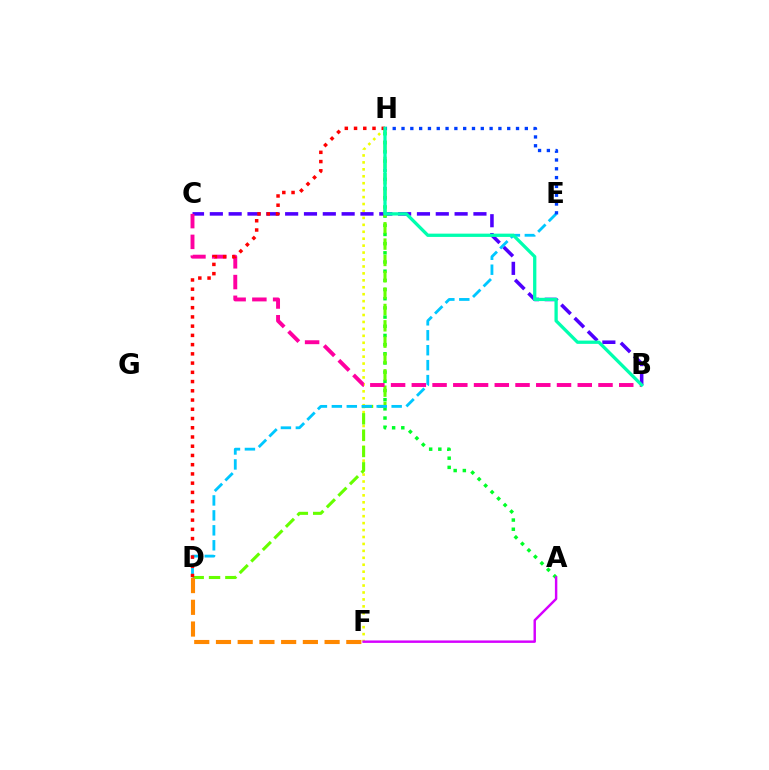{('F', 'H'): [{'color': '#eeff00', 'line_style': 'dotted', 'thickness': 1.88}], ('A', 'H'): [{'color': '#00ff27', 'line_style': 'dotted', 'thickness': 2.49}], ('B', 'C'): [{'color': '#4f00ff', 'line_style': 'dashed', 'thickness': 2.56}, {'color': '#ff00a0', 'line_style': 'dashed', 'thickness': 2.82}], ('D', 'H'): [{'color': '#66ff00', 'line_style': 'dashed', 'thickness': 2.22}, {'color': '#ff0000', 'line_style': 'dotted', 'thickness': 2.51}], ('D', 'E'): [{'color': '#00c7ff', 'line_style': 'dashed', 'thickness': 2.03}], ('D', 'F'): [{'color': '#ff8800', 'line_style': 'dashed', 'thickness': 2.95}], ('A', 'F'): [{'color': '#d600ff', 'line_style': 'solid', 'thickness': 1.75}], ('E', 'H'): [{'color': '#003fff', 'line_style': 'dotted', 'thickness': 2.39}], ('B', 'H'): [{'color': '#00ffaf', 'line_style': 'solid', 'thickness': 2.36}]}